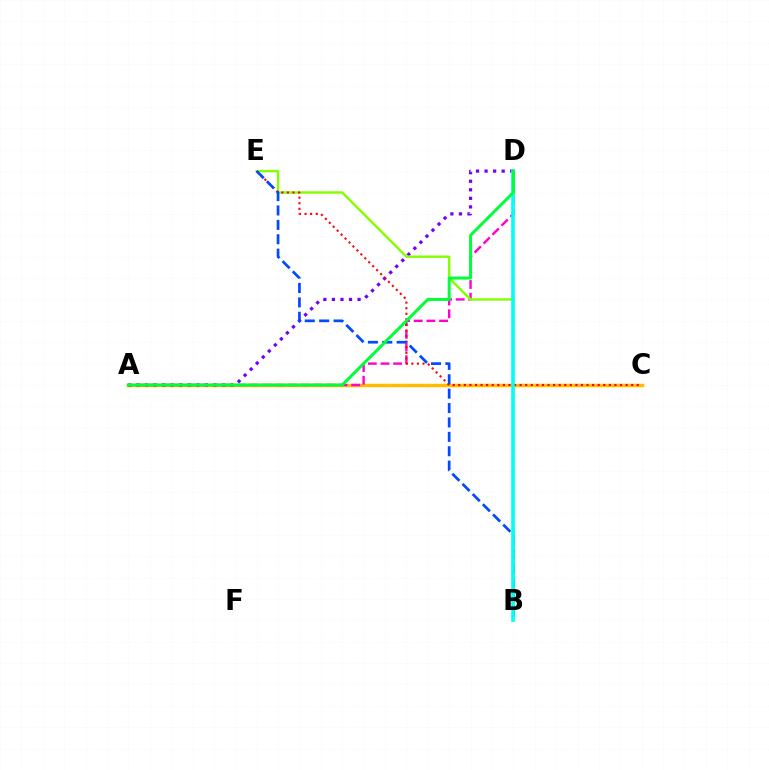{('A', 'C'): [{'color': '#ffbd00', 'line_style': 'solid', 'thickness': 2.51}], ('A', 'D'): [{'color': '#7200ff', 'line_style': 'dotted', 'thickness': 2.32}, {'color': '#ff00cf', 'line_style': 'dashed', 'thickness': 1.72}, {'color': '#00ff39', 'line_style': 'solid', 'thickness': 2.16}], ('B', 'E'): [{'color': '#84ff00', 'line_style': 'solid', 'thickness': 1.73}, {'color': '#004bff', 'line_style': 'dashed', 'thickness': 1.96}], ('C', 'E'): [{'color': '#ff0000', 'line_style': 'dotted', 'thickness': 1.52}], ('B', 'D'): [{'color': '#00fff6', 'line_style': 'solid', 'thickness': 2.6}]}